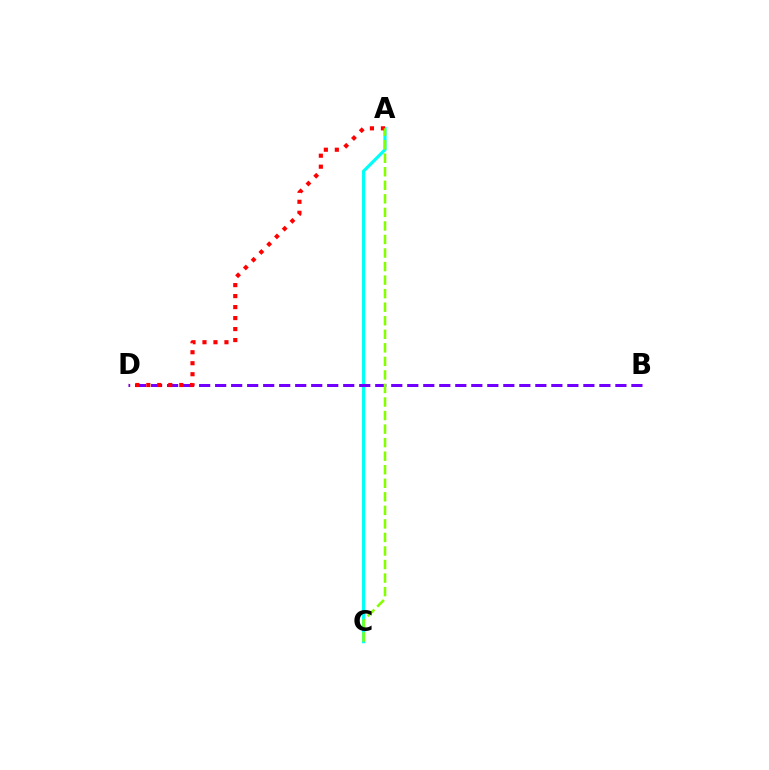{('A', 'C'): [{'color': '#00fff6', 'line_style': 'solid', 'thickness': 2.28}, {'color': '#84ff00', 'line_style': 'dashed', 'thickness': 1.84}], ('B', 'D'): [{'color': '#7200ff', 'line_style': 'dashed', 'thickness': 2.17}], ('A', 'D'): [{'color': '#ff0000', 'line_style': 'dotted', 'thickness': 2.99}]}